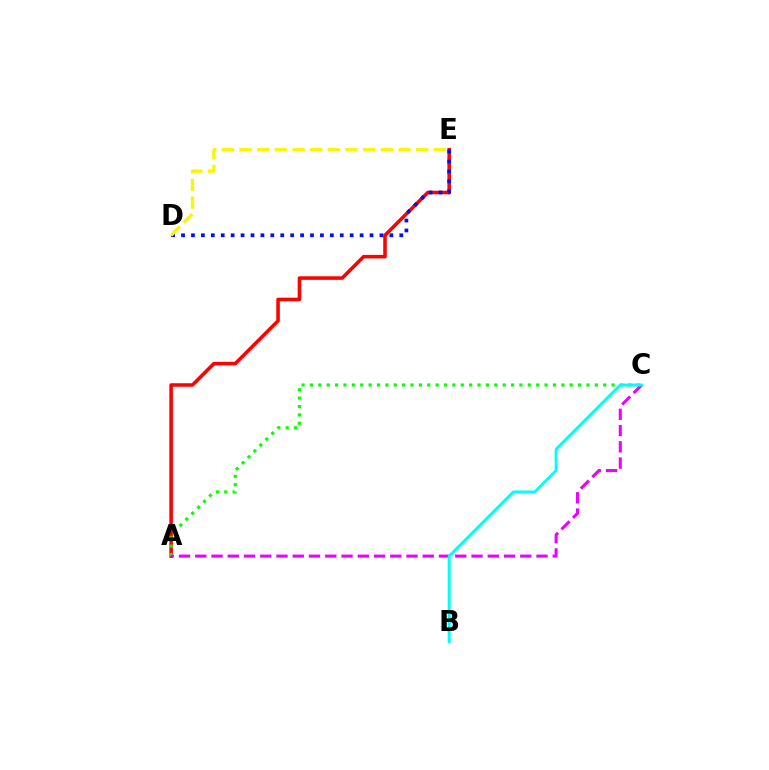{('A', 'E'): [{'color': '#ff0000', 'line_style': 'solid', 'thickness': 2.56}], ('A', 'C'): [{'color': '#08ff00', 'line_style': 'dotted', 'thickness': 2.28}, {'color': '#ee00ff', 'line_style': 'dashed', 'thickness': 2.21}], ('D', 'E'): [{'color': '#0010ff', 'line_style': 'dotted', 'thickness': 2.7}, {'color': '#fcf500', 'line_style': 'dashed', 'thickness': 2.4}], ('B', 'C'): [{'color': '#00fff6', 'line_style': 'solid', 'thickness': 2.12}]}